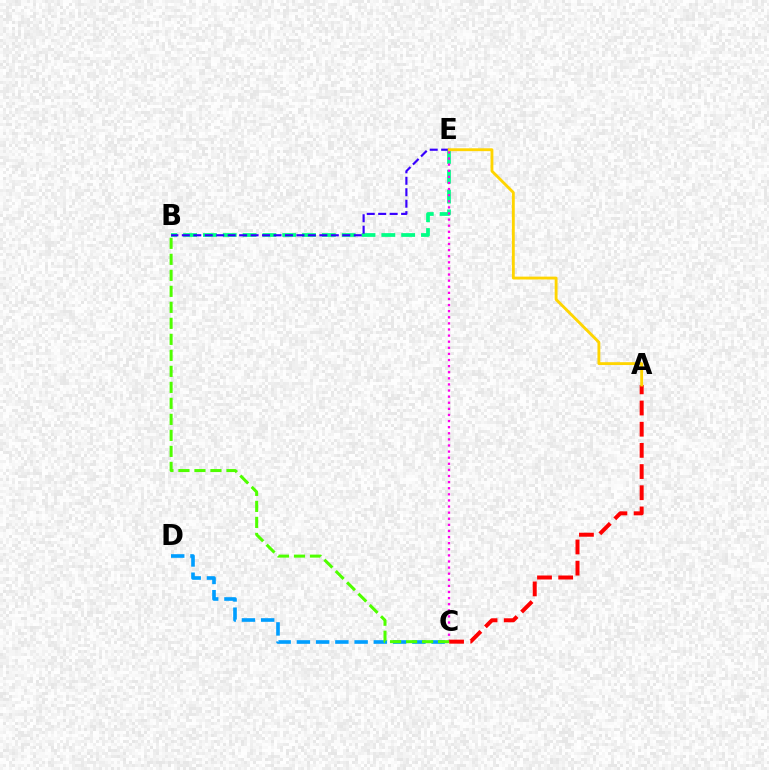{('B', 'E'): [{'color': '#00ff86', 'line_style': 'dashed', 'thickness': 2.69}, {'color': '#3700ff', 'line_style': 'dashed', 'thickness': 1.56}], ('C', 'D'): [{'color': '#009eff', 'line_style': 'dashed', 'thickness': 2.61}], ('C', 'E'): [{'color': '#ff00ed', 'line_style': 'dotted', 'thickness': 1.66}], ('A', 'C'): [{'color': '#ff0000', 'line_style': 'dashed', 'thickness': 2.88}], ('A', 'E'): [{'color': '#ffd500', 'line_style': 'solid', 'thickness': 2.06}], ('B', 'C'): [{'color': '#4fff00', 'line_style': 'dashed', 'thickness': 2.17}]}